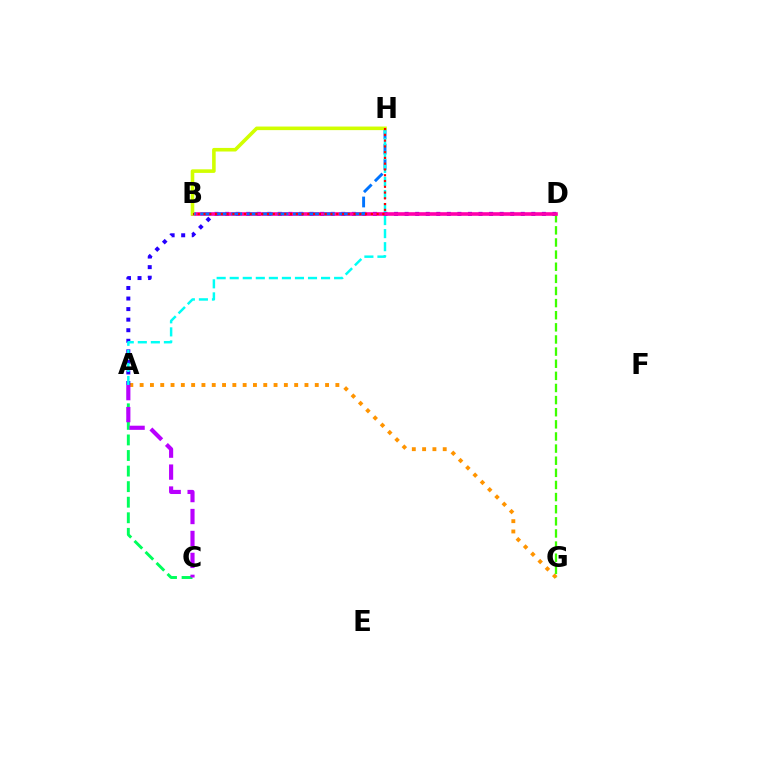{('A', 'G'): [{'color': '#ff9400', 'line_style': 'dotted', 'thickness': 2.8}], ('A', 'D'): [{'color': '#2500ff', 'line_style': 'dotted', 'thickness': 2.87}], ('D', 'G'): [{'color': '#3dff00', 'line_style': 'dashed', 'thickness': 1.65}], ('A', 'C'): [{'color': '#00ff5c', 'line_style': 'dashed', 'thickness': 2.11}, {'color': '#b900ff', 'line_style': 'dashed', 'thickness': 2.98}], ('B', 'D'): [{'color': '#ff00ac', 'line_style': 'solid', 'thickness': 2.6}], ('B', 'H'): [{'color': '#0074ff', 'line_style': 'dashed', 'thickness': 2.1}, {'color': '#d1ff00', 'line_style': 'solid', 'thickness': 2.58}, {'color': '#ff0000', 'line_style': 'dotted', 'thickness': 1.57}], ('A', 'H'): [{'color': '#00fff6', 'line_style': 'dashed', 'thickness': 1.77}]}